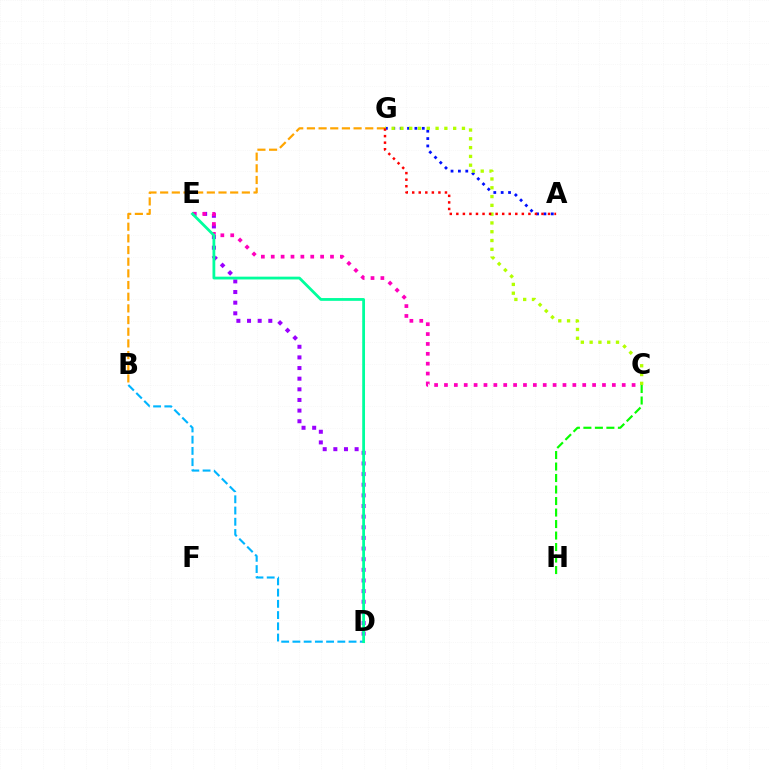{('A', 'G'): [{'color': '#0010ff', 'line_style': 'dotted', 'thickness': 2.0}, {'color': '#ff0000', 'line_style': 'dotted', 'thickness': 1.78}], ('C', 'H'): [{'color': '#08ff00', 'line_style': 'dashed', 'thickness': 1.56}], ('B', 'G'): [{'color': '#ffa500', 'line_style': 'dashed', 'thickness': 1.59}], ('C', 'G'): [{'color': '#b3ff00', 'line_style': 'dotted', 'thickness': 2.39}], ('D', 'E'): [{'color': '#9b00ff', 'line_style': 'dotted', 'thickness': 2.89}, {'color': '#00ff9d', 'line_style': 'solid', 'thickness': 2.01}], ('B', 'D'): [{'color': '#00b5ff', 'line_style': 'dashed', 'thickness': 1.53}], ('C', 'E'): [{'color': '#ff00bd', 'line_style': 'dotted', 'thickness': 2.68}]}